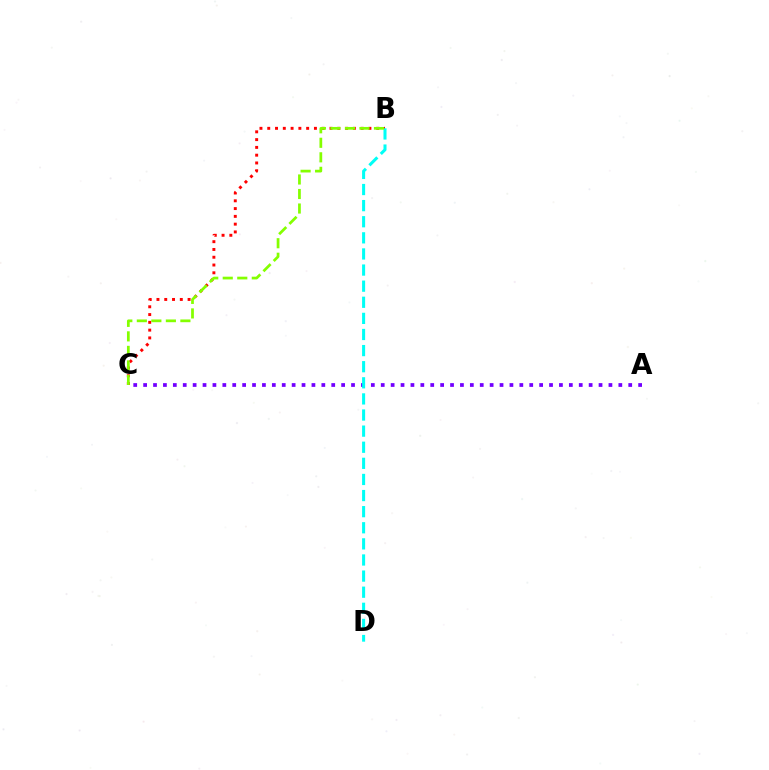{('B', 'C'): [{'color': '#ff0000', 'line_style': 'dotted', 'thickness': 2.11}, {'color': '#84ff00', 'line_style': 'dashed', 'thickness': 1.97}], ('A', 'C'): [{'color': '#7200ff', 'line_style': 'dotted', 'thickness': 2.69}], ('B', 'D'): [{'color': '#00fff6', 'line_style': 'dashed', 'thickness': 2.19}]}